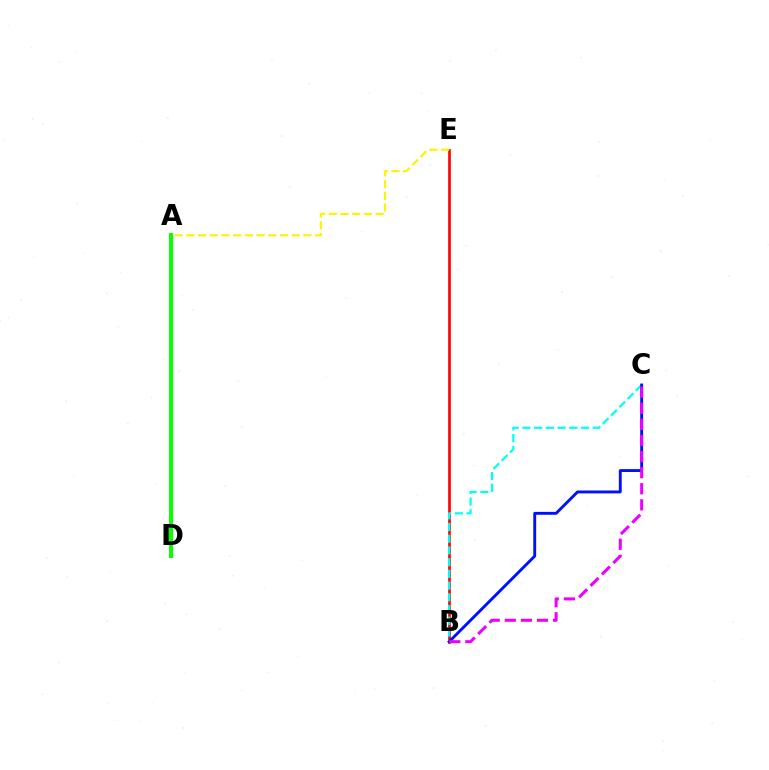{('B', 'E'): [{'color': '#ff0000', 'line_style': 'solid', 'thickness': 1.91}], ('A', 'E'): [{'color': '#fcf500', 'line_style': 'dashed', 'thickness': 1.59}], ('B', 'C'): [{'color': '#00fff6', 'line_style': 'dashed', 'thickness': 1.59}, {'color': '#0010ff', 'line_style': 'solid', 'thickness': 2.08}, {'color': '#ee00ff', 'line_style': 'dashed', 'thickness': 2.19}], ('A', 'D'): [{'color': '#08ff00', 'line_style': 'solid', 'thickness': 2.87}]}